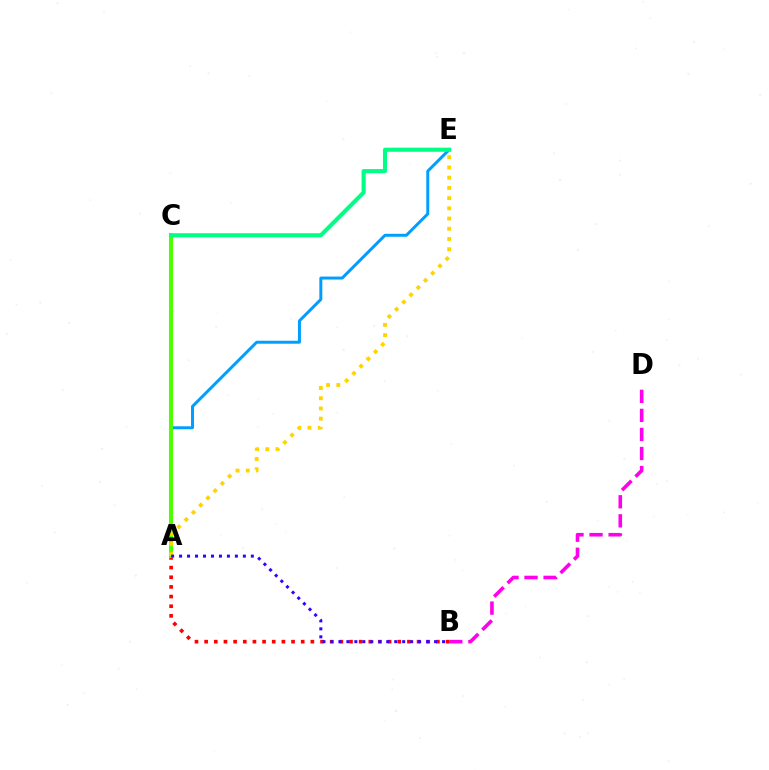{('A', 'B'): [{'color': '#ff0000', 'line_style': 'dotted', 'thickness': 2.62}, {'color': '#3700ff', 'line_style': 'dotted', 'thickness': 2.17}], ('A', 'E'): [{'color': '#009eff', 'line_style': 'solid', 'thickness': 2.14}, {'color': '#ffd500', 'line_style': 'dotted', 'thickness': 2.78}], ('A', 'C'): [{'color': '#4fff00', 'line_style': 'solid', 'thickness': 2.93}], ('C', 'E'): [{'color': '#00ff86', 'line_style': 'solid', 'thickness': 2.95}], ('B', 'D'): [{'color': '#ff00ed', 'line_style': 'dashed', 'thickness': 2.59}]}